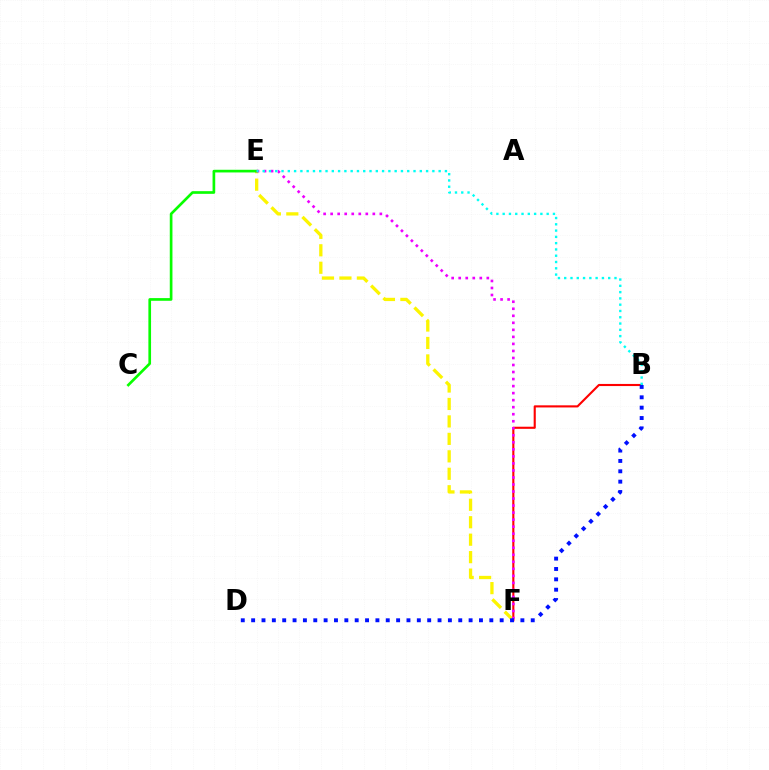{('B', 'F'): [{'color': '#ff0000', 'line_style': 'solid', 'thickness': 1.52}], ('E', 'F'): [{'color': '#fcf500', 'line_style': 'dashed', 'thickness': 2.37}, {'color': '#ee00ff', 'line_style': 'dotted', 'thickness': 1.91}], ('C', 'E'): [{'color': '#08ff00', 'line_style': 'solid', 'thickness': 1.93}], ('B', 'E'): [{'color': '#00fff6', 'line_style': 'dotted', 'thickness': 1.71}], ('B', 'D'): [{'color': '#0010ff', 'line_style': 'dotted', 'thickness': 2.81}]}